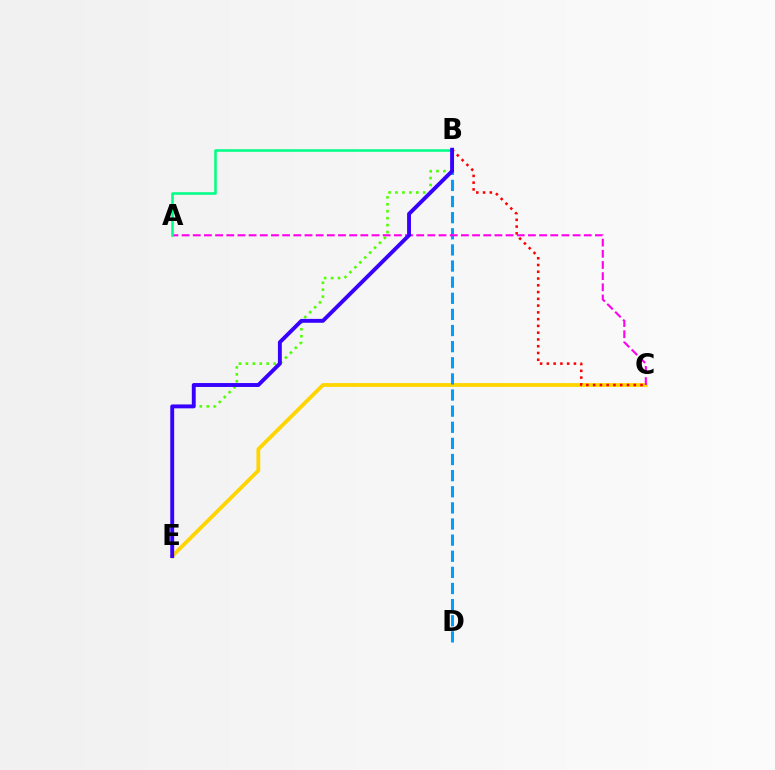{('B', 'E'): [{'color': '#4fff00', 'line_style': 'dotted', 'thickness': 1.88}, {'color': '#3700ff', 'line_style': 'solid', 'thickness': 2.8}], ('C', 'E'): [{'color': '#ffd500', 'line_style': 'solid', 'thickness': 2.74}], ('B', 'C'): [{'color': '#ff0000', 'line_style': 'dotted', 'thickness': 1.84}], ('B', 'D'): [{'color': '#009eff', 'line_style': 'dashed', 'thickness': 2.19}], ('A', 'C'): [{'color': '#ff00ed', 'line_style': 'dashed', 'thickness': 1.52}], ('A', 'B'): [{'color': '#00ff86', 'line_style': 'solid', 'thickness': 1.83}]}